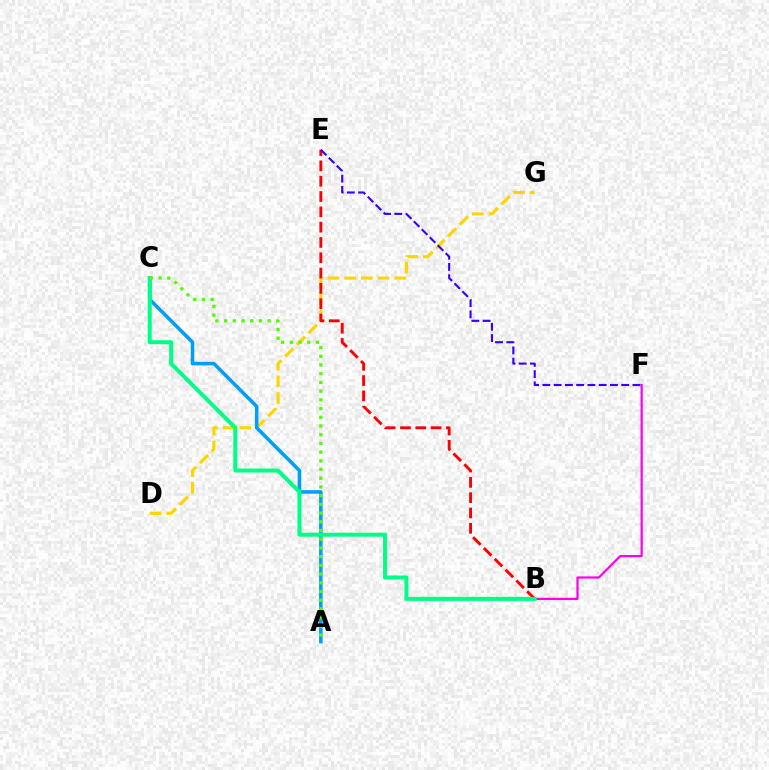{('D', 'G'): [{'color': '#ffd500', 'line_style': 'dashed', 'thickness': 2.27}], ('B', 'F'): [{'color': '#ff00ed', 'line_style': 'solid', 'thickness': 1.6}], ('B', 'E'): [{'color': '#ff0000', 'line_style': 'dashed', 'thickness': 2.08}], ('A', 'C'): [{'color': '#009eff', 'line_style': 'solid', 'thickness': 2.55}, {'color': '#4fff00', 'line_style': 'dotted', 'thickness': 2.37}], ('B', 'C'): [{'color': '#00ff86', 'line_style': 'solid', 'thickness': 2.88}], ('E', 'F'): [{'color': '#3700ff', 'line_style': 'dashed', 'thickness': 1.53}]}